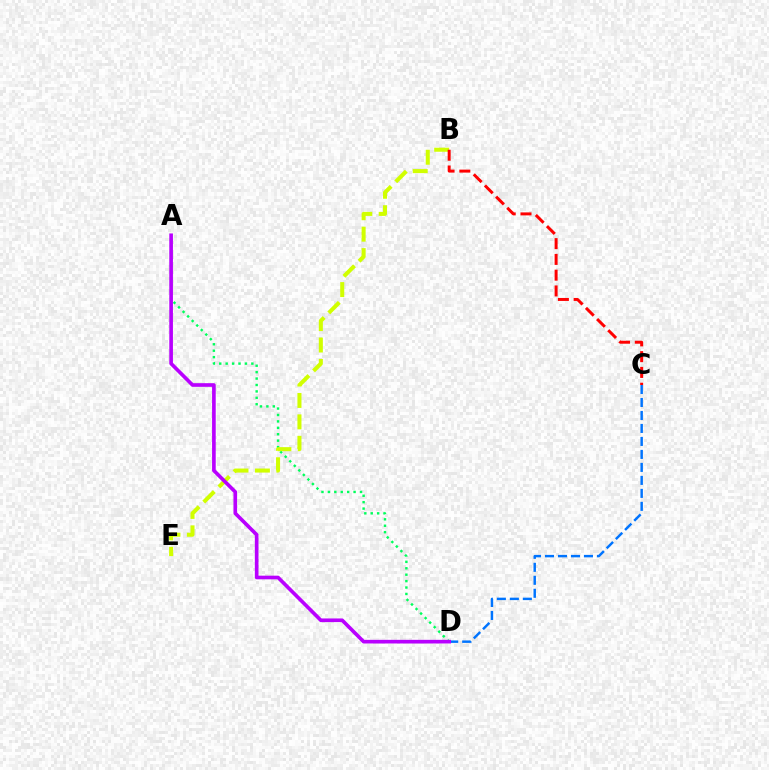{('A', 'D'): [{'color': '#00ff5c', 'line_style': 'dotted', 'thickness': 1.74}, {'color': '#b900ff', 'line_style': 'solid', 'thickness': 2.63}], ('B', 'E'): [{'color': '#d1ff00', 'line_style': 'dashed', 'thickness': 2.91}], ('C', 'D'): [{'color': '#0074ff', 'line_style': 'dashed', 'thickness': 1.76}], ('B', 'C'): [{'color': '#ff0000', 'line_style': 'dashed', 'thickness': 2.14}]}